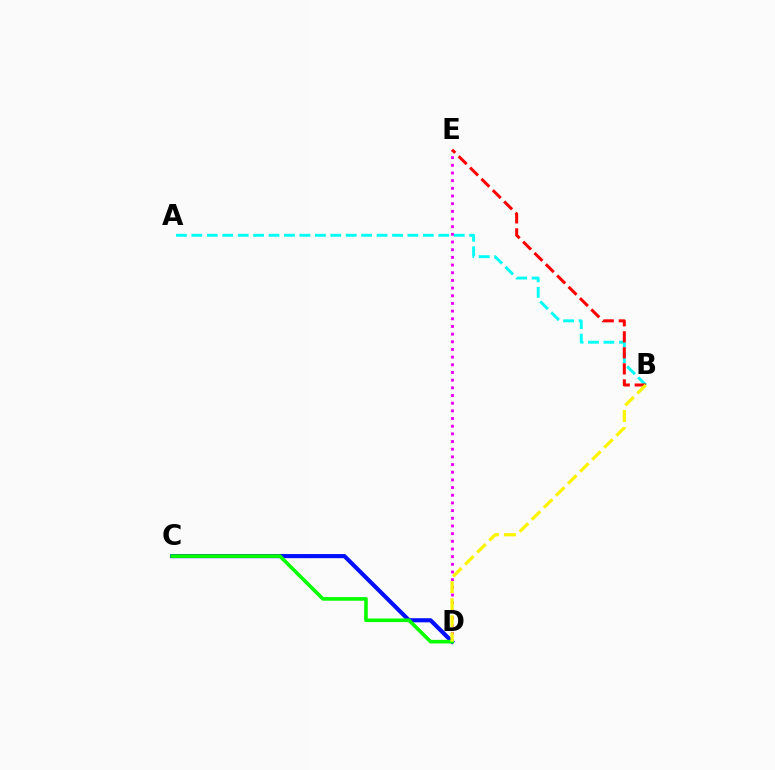{('C', 'D'): [{'color': '#0010ff', 'line_style': 'solid', 'thickness': 2.97}, {'color': '#08ff00', 'line_style': 'solid', 'thickness': 2.59}], ('D', 'E'): [{'color': '#ee00ff', 'line_style': 'dotted', 'thickness': 2.08}], ('A', 'B'): [{'color': '#00fff6', 'line_style': 'dashed', 'thickness': 2.1}], ('B', 'E'): [{'color': '#ff0000', 'line_style': 'dashed', 'thickness': 2.18}], ('B', 'D'): [{'color': '#fcf500', 'line_style': 'dashed', 'thickness': 2.31}]}